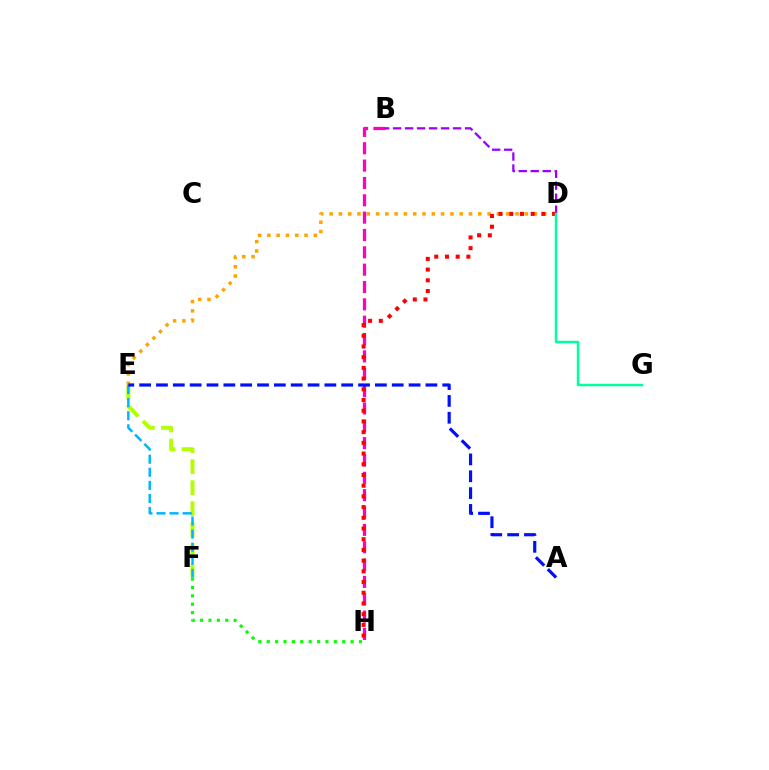{('F', 'H'): [{'color': '#08ff00', 'line_style': 'dotted', 'thickness': 2.28}], ('B', 'H'): [{'color': '#ff00bd', 'line_style': 'dashed', 'thickness': 2.36}], ('D', 'E'): [{'color': '#ffa500', 'line_style': 'dotted', 'thickness': 2.52}], ('E', 'F'): [{'color': '#b3ff00', 'line_style': 'dashed', 'thickness': 2.85}, {'color': '#00b5ff', 'line_style': 'dashed', 'thickness': 1.78}], ('D', 'H'): [{'color': '#ff0000', 'line_style': 'dotted', 'thickness': 2.91}], ('B', 'D'): [{'color': '#9b00ff', 'line_style': 'dashed', 'thickness': 1.63}], ('A', 'E'): [{'color': '#0010ff', 'line_style': 'dashed', 'thickness': 2.29}], ('D', 'G'): [{'color': '#00ff9d', 'line_style': 'solid', 'thickness': 1.79}]}